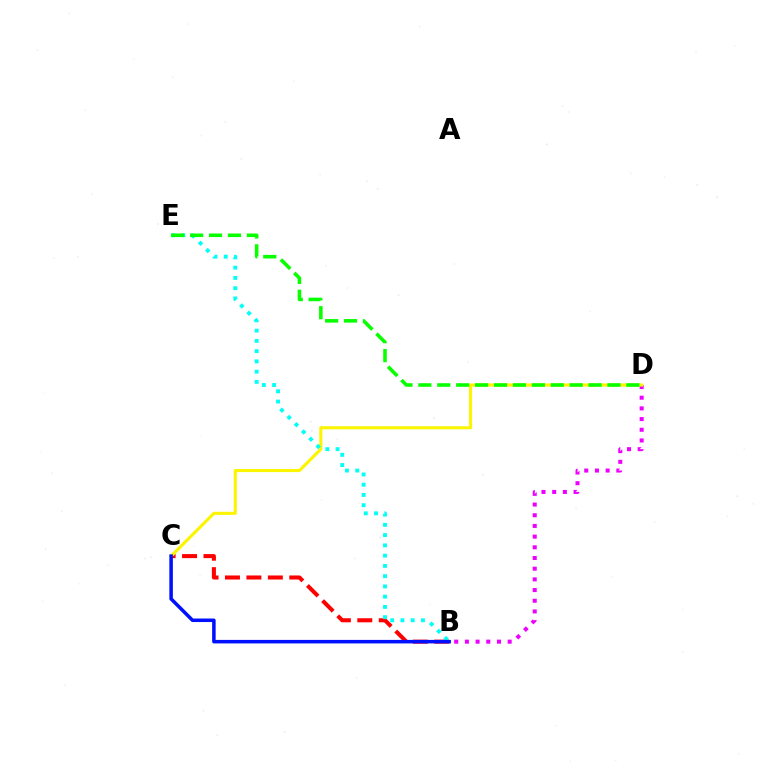{('B', 'D'): [{'color': '#ee00ff', 'line_style': 'dotted', 'thickness': 2.9}], ('B', 'C'): [{'color': '#ff0000', 'line_style': 'dashed', 'thickness': 2.91}, {'color': '#0010ff', 'line_style': 'solid', 'thickness': 2.54}], ('C', 'D'): [{'color': '#fcf500', 'line_style': 'solid', 'thickness': 2.23}], ('B', 'E'): [{'color': '#00fff6', 'line_style': 'dotted', 'thickness': 2.79}], ('D', 'E'): [{'color': '#08ff00', 'line_style': 'dashed', 'thickness': 2.57}]}